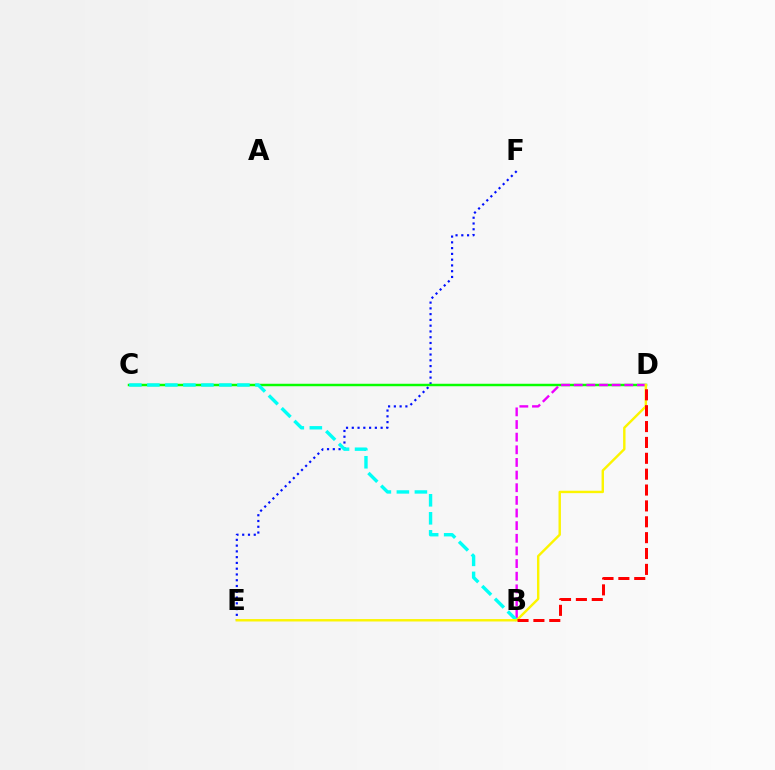{('E', 'F'): [{'color': '#0010ff', 'line_style': 'dotted', 'thickness': 1.57}], ('C', 'D'): [{'color': '#08ff00', 'line_style': 'solid', 'thickness': 1.78}], ('B', 'D'): [{'color': '#ee00ff', 'line_style': 'dashed', 'thickness': 1.72}, {'color': '#ff0000', 'line_style': 'dashed', 'thickness': 2.16}], ('B', 'C'): [{'color': '#00fff6', 'line_style': 'dashed', 'thickness': 2.45}], ('D', 'E'): [{'color': '#fcf500', 'line_style': 'solid', 'thickness': 1.74}]}